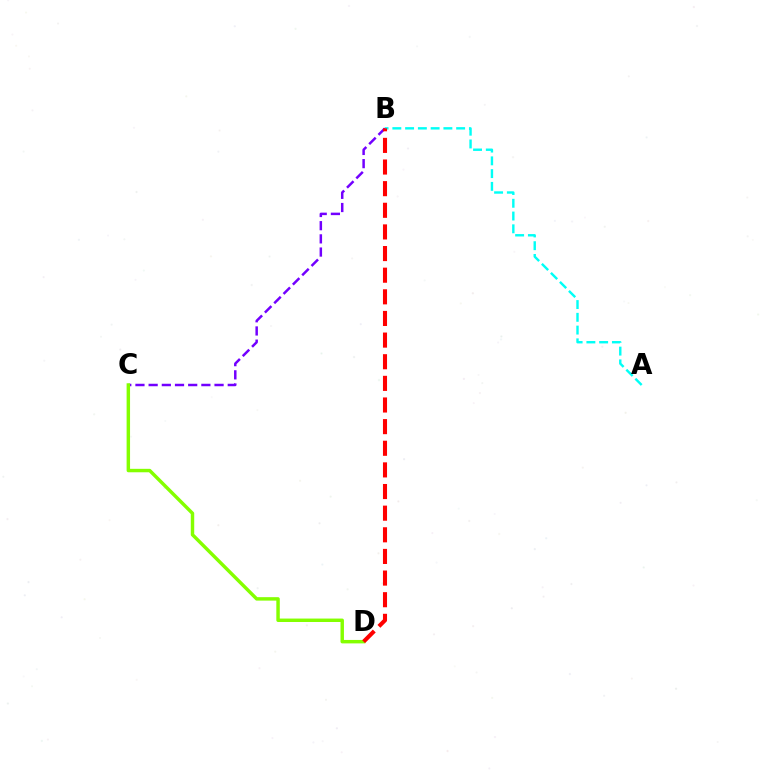{('B', 'C'): [{'color': '#7200ff', 'line_style': 'dashed', 'thickness': 1.79}], ('C', 'D'): [{'color': '#84ff00', 'line_style': 'solid', 'thickness': 2.48}], ('A', 'B'): [{'color': '#00fff6', 'line_style': 'dashed', 'thickness': 1.73}], ('B', 'D'): [{'color': '#ff0000', 'line_style': 'dashed', 'thickness': 2.94}]}